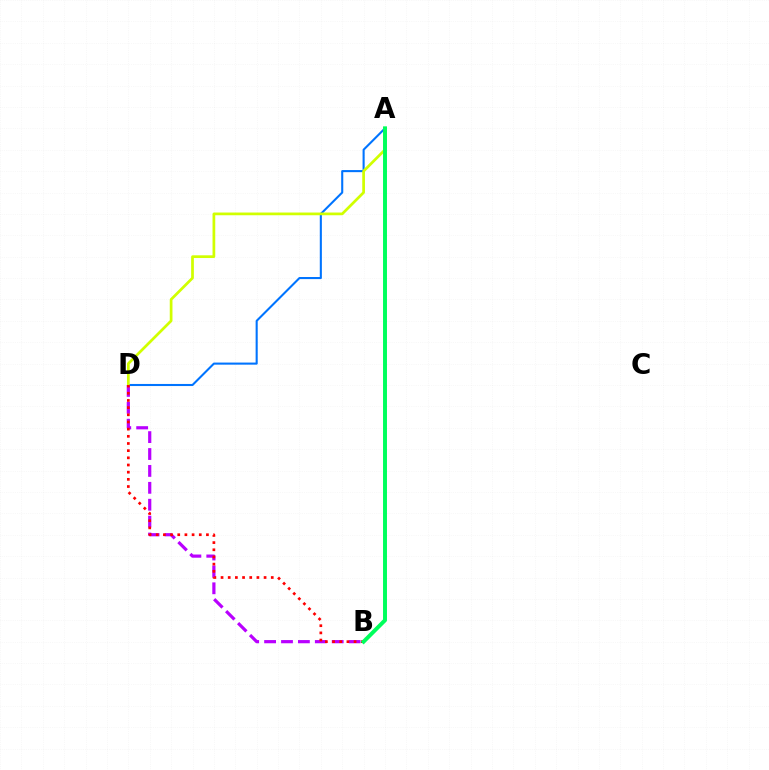{('A', 'D'): [{'color': '#0074ff', 'line_style': 'solid', 'thickness': 1.5}, {'color': '#d1ff00', 'line_style': 'solid', 'thickness': 1.96}], ('B', 'D'): [{'color': '#b900ff', 'line_style': 'dashed', 'thickness': 2.3}, {'color': '#ff0000', 'line_style': 'dotted', 'thickness': 1.95}], ('A', 'B'): [{'color': '#00ff5c', 'line_style': 'solid', 'thickness': 2.84}]}